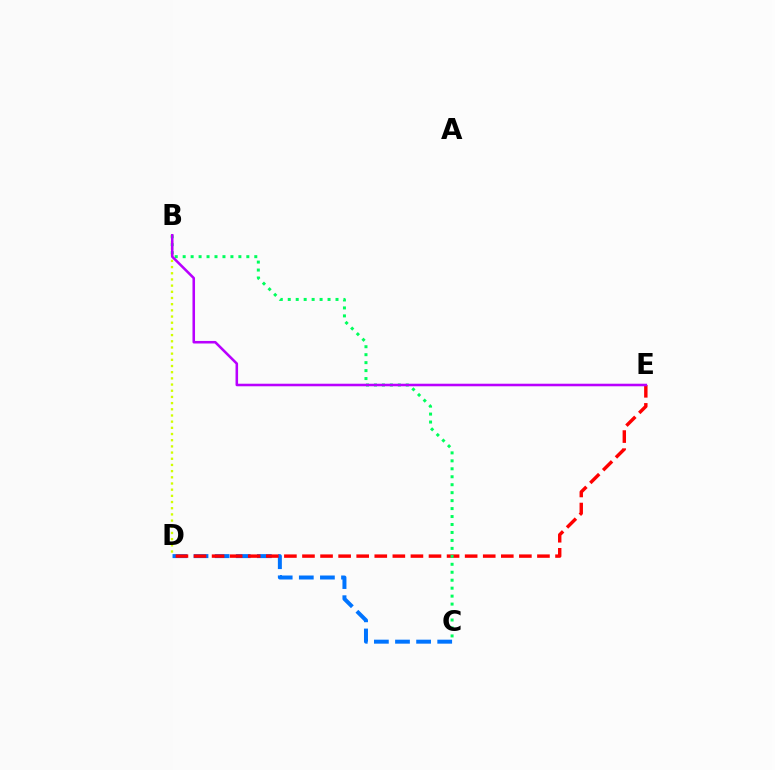{('C', 'D'): [{'color': '#0074ff', 'line_style': 'dashed', 'thickness': 2.87}], ('B', 'D'): [{'color': '#d1ff00', 'line_style': 'dotted', 'thickness': 1.68}], ('D', 'E'): [{'color': '#ff0000', 'line_style': 'dashed', 'thickness': 2.46}], ('B', 'C'): [{'color': '#00ff5c', 'line_style': 'dotted', 'thickness': 2.16}], ('B', 'E'): [{'color': '#b900ff', 'line_style': 'solid', 'thickness': 1.84}]}